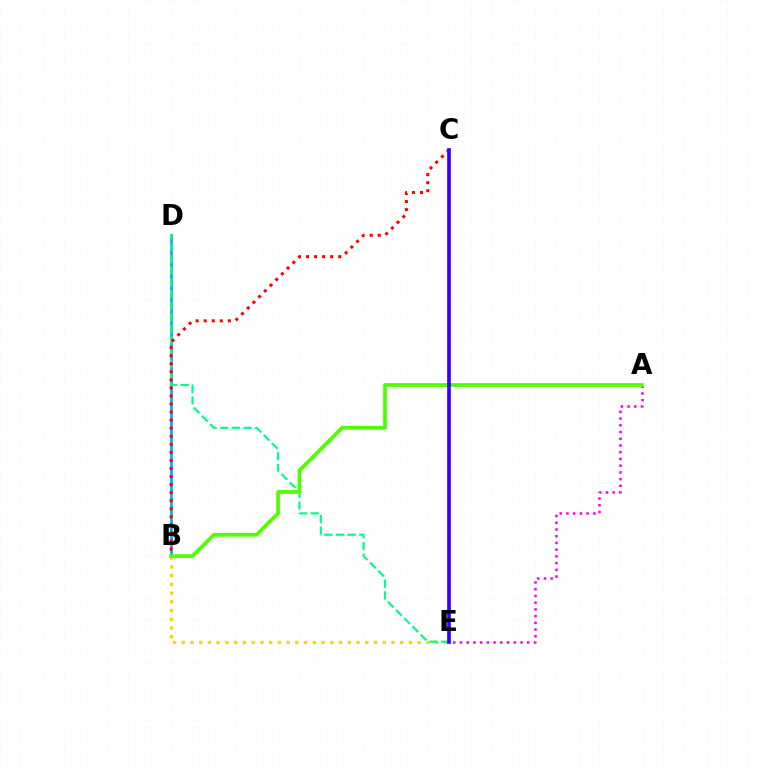{('B', 'E'): [{'color': '#ffd500', 'line_style': 'dotted', 'thickness': 2.37}], ('B', 'D'): [{'color': '#009eff', 'line_style': 'solid', 'thickness': 1.85}], ('A', 'E'): [{'color': '#ff00ed', 'line_style': 'dotted', 'thickness': 1.83}], ('D', 'E'): [{'color': '#00ff86', 'line_style': 'dashed', 'thickness': 1.58}], ('B', 'C'): [{'color': '#ff0000', 'line_style': 'dotted', 'thickness': 2.19}], ('A', 'B'): [{'color': '#4fff00', 'line_style': 'solid', 'thickness': 2.7}], ('C', 'E'): [{'color': '#3700ff', 'line_style': 'solid', 'thickness': 2.65}]}